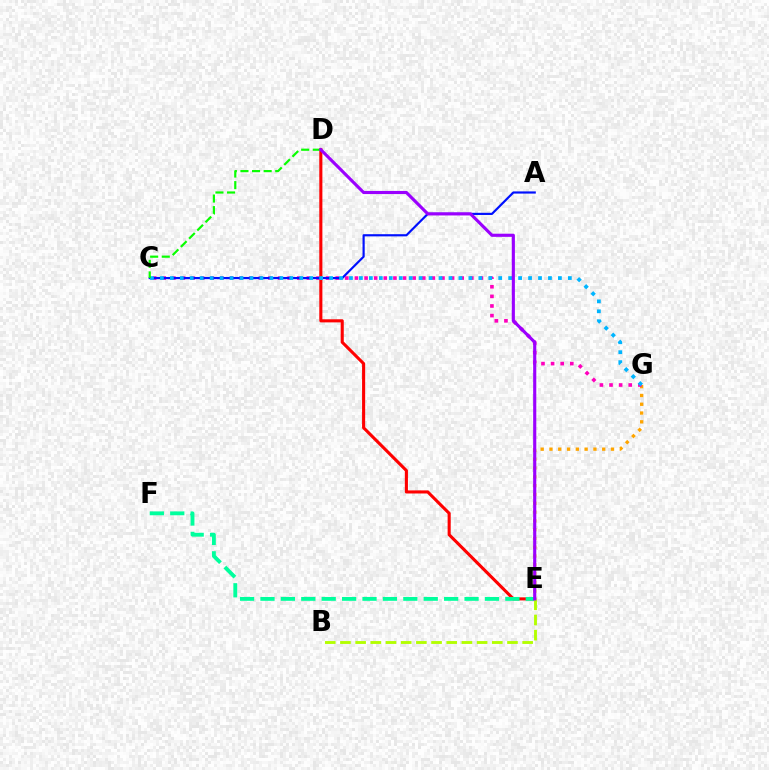{('E', 'G'): [{'color': '#ffa500', 'line_style': 'dotted', 'thickness': 2.39}], ('C', 'G'): [{'color': '#ff00bd', 'line_style': 'dotted', 'thickness': 2.61}, {'color': '#00b5ff', 'line_style': 'dotted', 'thickness': 2.7}], ('D', 'E'): [{'color': '#ff0000', 'line_style': 'solid', 'thickness': 2.22}, {'color': '#9b00ff', 'line_style': 'solid', 'thickness': 2.25}], ('E', 'F'): [{'color': '#00ff9d', 'line_style': 'dashed', 'thickness': 2.77}], ('A', 'C'): [{'color': '#0010ff', 'line_style': 'solid', 'thickness': 1.57}], ('C', 'D'): [{'color': '#08ff00', 'line_style': 'dashed', 'thickness': 1.58}], ('B', 'E'): [{'color': '#b3ff00', 'line_style': 'dashed', 'thickness': 2.06}]}